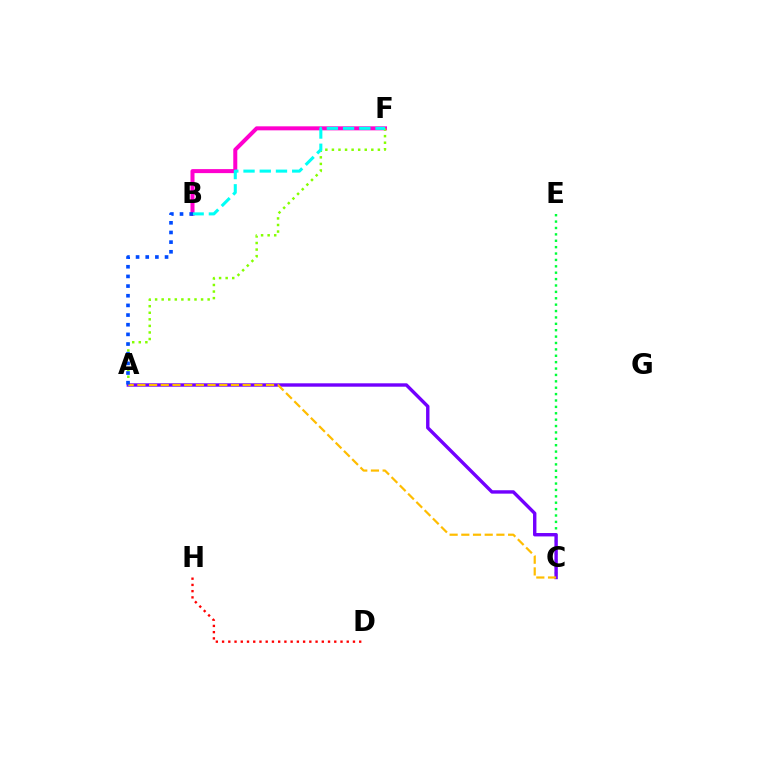{('B', 'F'): [{'color': '#ff00cf', 'line_style': 'solid', 'thickness': 2.89}, {'color': '#00fff6', 'line_style': 'dashed', 'thickness': 2.2}], ('A', 'F'): [{'color': '#84ff00', 'line_style': 'dotted', 'thickness': 1.78}], ('C', 'E'): [{'color': '#00ff39', 'line_style': 'dotted', 'thickness': 1.74}], ('A', 'C'): [{'color': '#7200ff', 'line_style': 'solid', 'thickness': 2.45}, {'color': '#ffbd00', 'line_style': 'dashed', 'thickness': 1.59}], ('D', 'H'): [{'color': '#ff0000', 'line_style': 'dotted', 'thickness': 1.69}], ('A', 'B'): [{'color': '#004bff', 'line_style': 'dotted', 'thickness': 2.62}]}